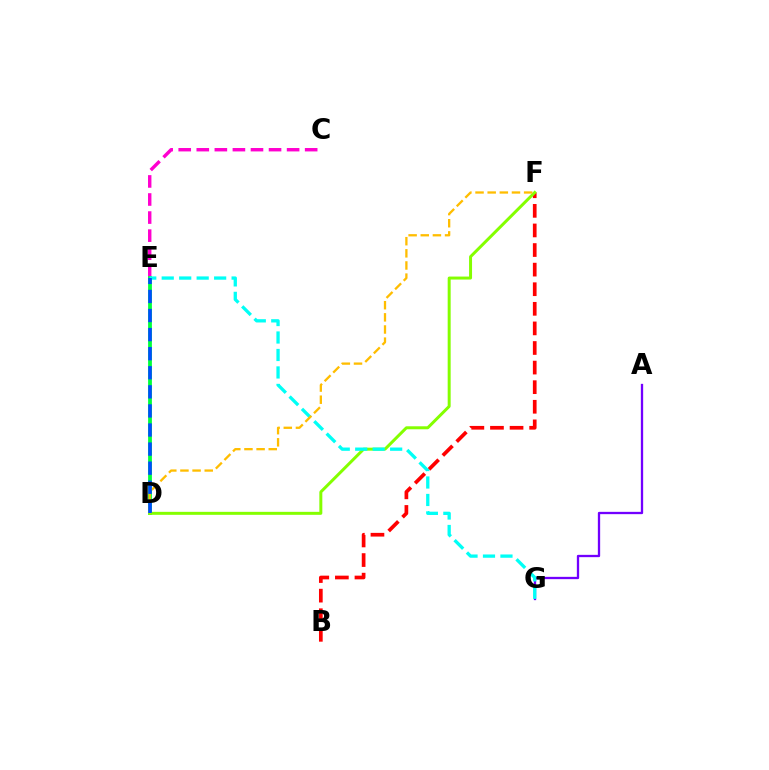{('A', 'G'): [{'color': '#7200ff', 'line_style': 'solid', 'thickness': 1.66}], ('C', 'E'): [{'color': '#ff00cf', 'line_style': 'dashed', 'thickness': 2.45}], ('D', 'E'): [{'color': '#00ff39', 'line_style': 'solid', 'thickness': 2.74}, {'color': '#004bff', 'line_style': 'dashed', 'thickness': 2.59}], ('B', 'F'): [{'color': '#ff0000', 'line_style': 'dashed', 'thickness': 2.66}], ('D', 'F'): [{'color': '#84ff00', 'line_style': 'solid', 'thickness': 2.15}, {'color': '#ffbd00', 'line_style': 'dashed', 'thickness': 1.65}], ('E', 'G'): [{'color': '#00fff6', 'line_style': 'dashed', 'thickness': 2.37}]}